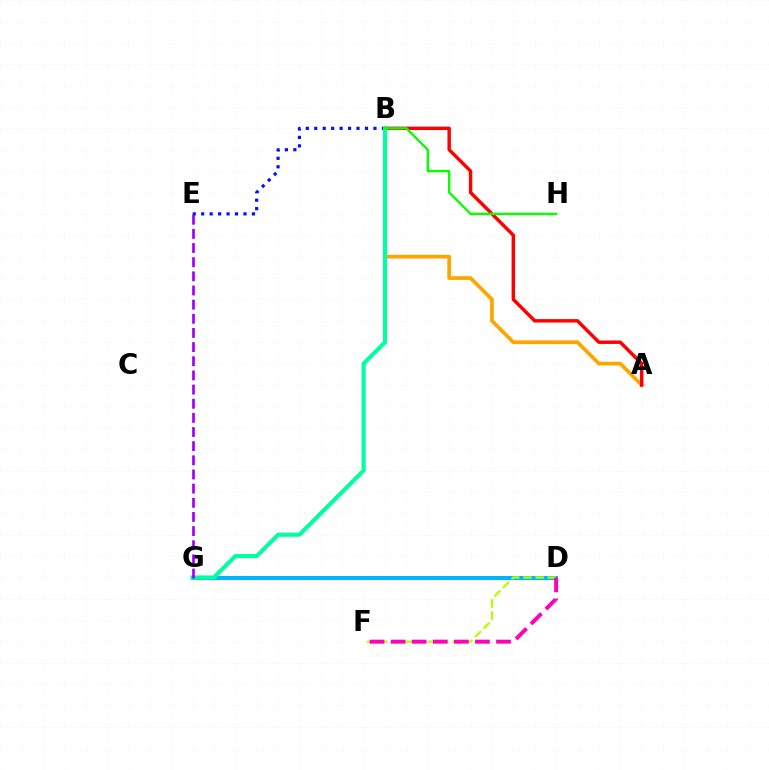{('D', 'G'): [{'color': '#00b5ff', 'line_style': 'solid', 'thickness': 2.89}], ('D', 'F'): [{'color': '#b3ff00', 'line_style': 'dashed', 'thickness': 1.66}, {'color': '#ff00bd', 'line_style': 'dashed', 'thickness': 2.86}], ('B', 'E'): [{'color': '#0010ff', 'line_style': 'dotted', 'thickness': 2.3}], ('A', 'B'): [{'color': '#ffa500', 'line_style': 'solid', 'thickness': 2.69}, {'color': '#ff0000', 'line_style': 'solid', 'thickness': 2.47}], ('B', 'G'): [{'color': '#00ff9d', 'line_style': 'solid', 'thickness': 2.95}], ('E', 'G'): [{'color': '#9b00ff', 'line_style': 'dashed', 'thickness': 1.92}], ('B', 'H'): [{'color': '#08ff00', 'line_style': 'solid', 'thickness': 1.71}]}